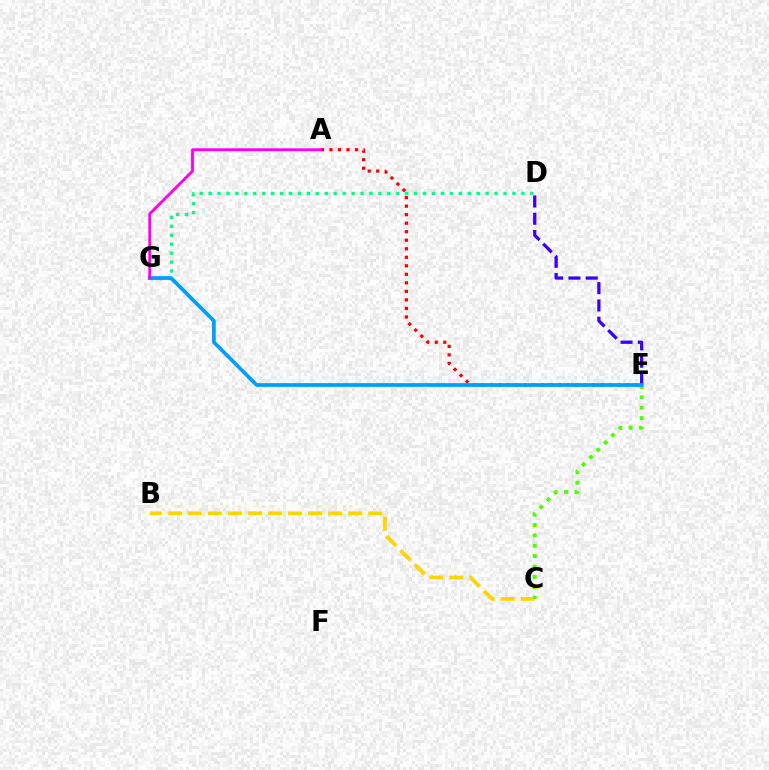{('B', 'C'): [{'color': '#ffd500', 'line_style': 'dashed', 'thickness': 2.72}], ('D', 'E'): [{'color': '#3700ff', 'line_style': 'dashed', 'thickness': 2.35}], ('D', 'G'): [{'color': '#00ff86', 'line_style': 'dotted', 'thickness': 2.43}], ('C', 'E'): [{'color': '#4fff00', 'line_style': 'dotted', 'thickness': 2.82}], ('A', 'E'): [{'color': '#ff0000', 'line_style': 'dotted', 'thickness': 2.32}], ('E', 'G'): [{'color': '#009eff', 'line_style': 'solid', 'thickness': 2.68}], ('A', 'G'): [{'color': '#ff00ed', 'line_style': 'solid', 'thickness': 2.03}]}